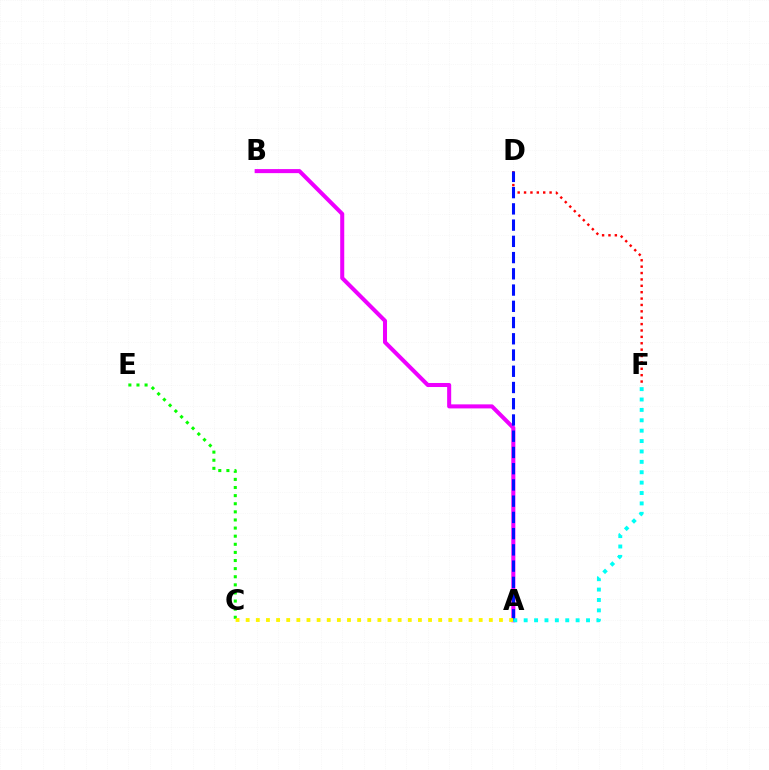{('A', 'B'): [{'color': '#ee00ff', 'line_style': 'solid', 'thickness': 2.91}], ('D', 'F'): [{'color': '#ff0000', 'line_style': 'dotted', 'thickness': 1.73}], ('A', 'D'): [{'color': '#0010ff', 'line_style': 'dashed', 'thickness': 2.21}], ('A', 'F'): [{'color': '#00fff6', 'line_style': 'dotted', 'thickness': 2.82}], ('C', 'E'): [{'color': '#08ff00', 'line_style': 'dotted', 'thickness': 2.2}], ('A', 'C'): [{'color': '#fcf500', 'line_style': 'dotted', 'thickness': 2.75}]}